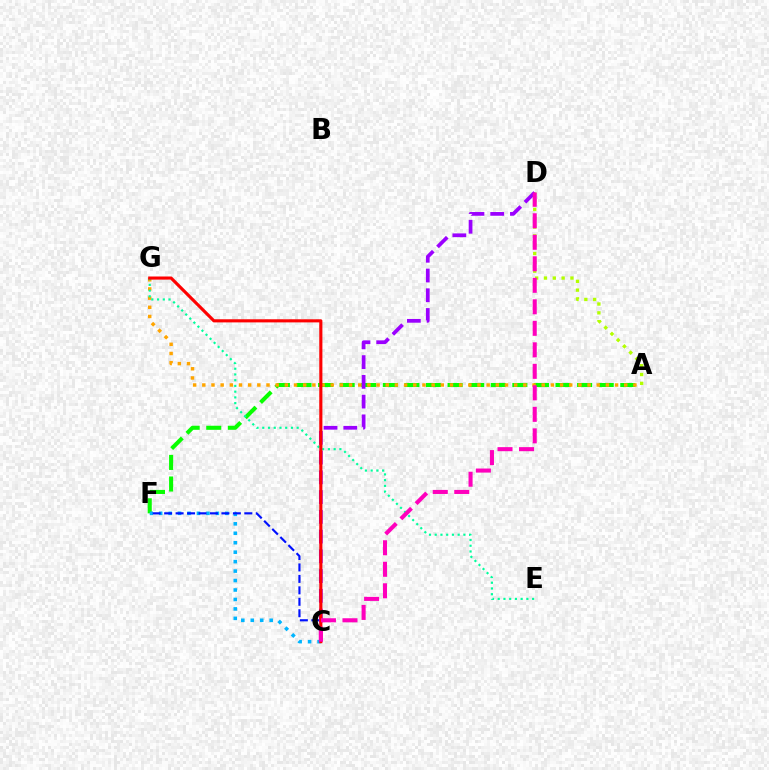{('A', 'F'): [{'color': '#08ff00', 'line_style': 'dashed', 'thickness': 2.93}], ('A', 'G'): [{'color': '#ffa500', 'line_style': 'dotted', 'thickness': 2.49}], ('C', 'F'): [{'color': '#00b5ff', 'line_style': 'dotted', 'thickness': 2.57}, {'color': '#0010ff', 'line_style': 'dashed', 'thickness': 1.56}], ('A', 'D'): [{'color': '#b3ff00', 'line_style': 'dotted', 'thickness': 2.4}], ('E', 'G'): [{'color': '#00ff9d', 'line_style': 'dotted', 'thickness': 1.56}], ('C', 'D'): [{'color': '#9b00ff', 'line_style': 'dashed', 'thickness': 2.68}, {'color': '#ff00bd', 'line_style': 'dashed', 'thickness': 2.92}], ('C', 'G'): [{'color': '#ff0000', 'line_style': 'solid', 'thickness': 2.24}]}